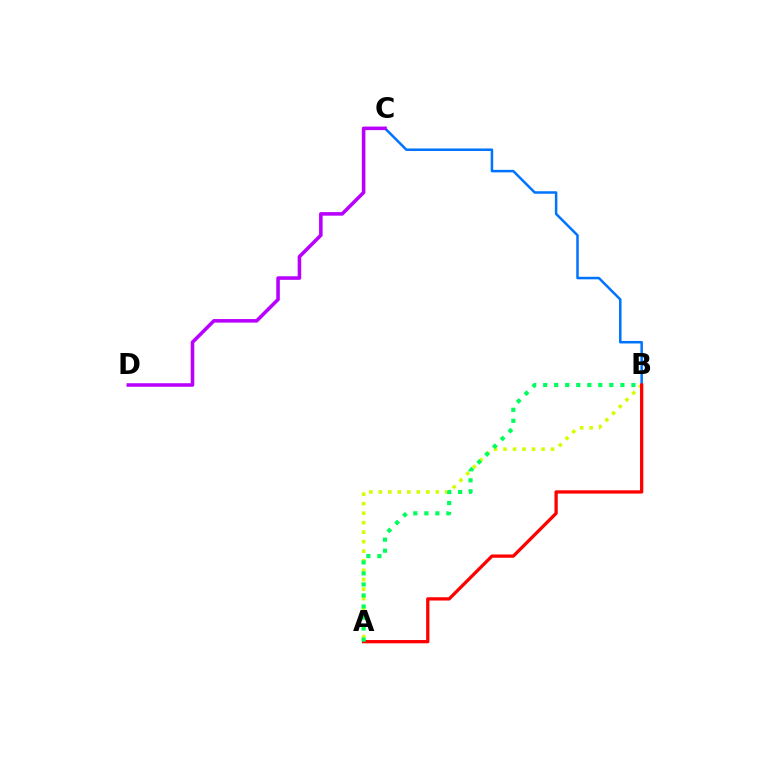{('B', 'C'): [{'color': '#0074ff', 'line_style': 'solid', 'thickness': 1.81}], ('A', 'B'): [{'color': '#d1ff00', 'line_style': 'dotted', 'thickness': 2.58}, {'color': '#ff0000', 'line_style': 'solid', 'thickness': 2.36}, {'color': '#00ff5c', 'line_style': 'dotted', 'thickness': 3.0}], ('C', 'D'): [{'color': '#b900ff', 'line_style': 'solid', 'thickness': 2.56}]}